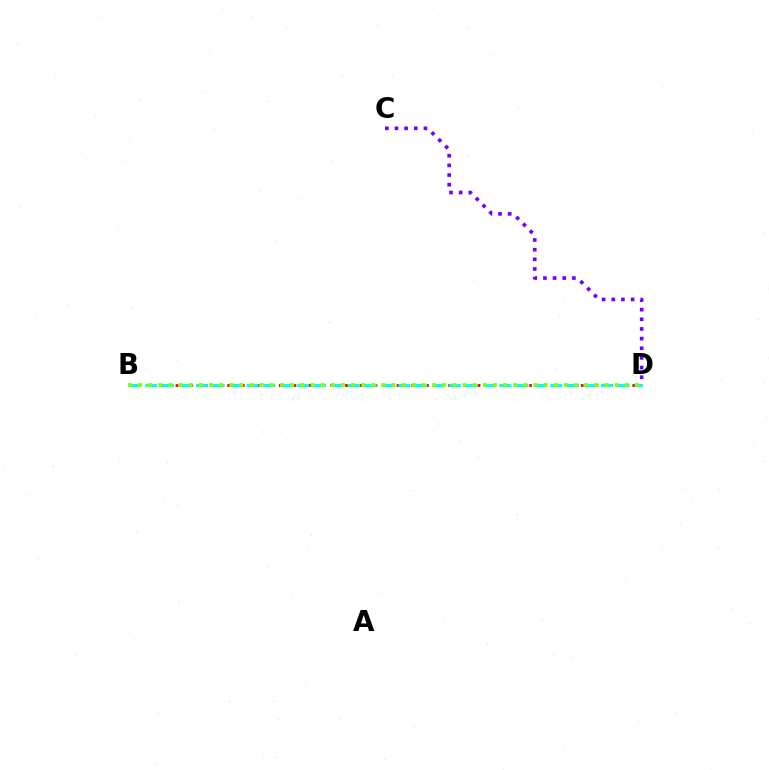{('C', 'D'): [{'color': '#7200ff', 'line_style': 'dotted', 'thickness': 2.62}], ('B', 'D'): [{'color': '#ff0000', 'line_style': 'dotted', 'thickness': 2.0}, {'color': '#00fff6', 'line_style': 'dashed', 'thickness': 2.29}, {'color': '#84ff00', 'line_style': 'dotted', 'thickness': 2.76}]}